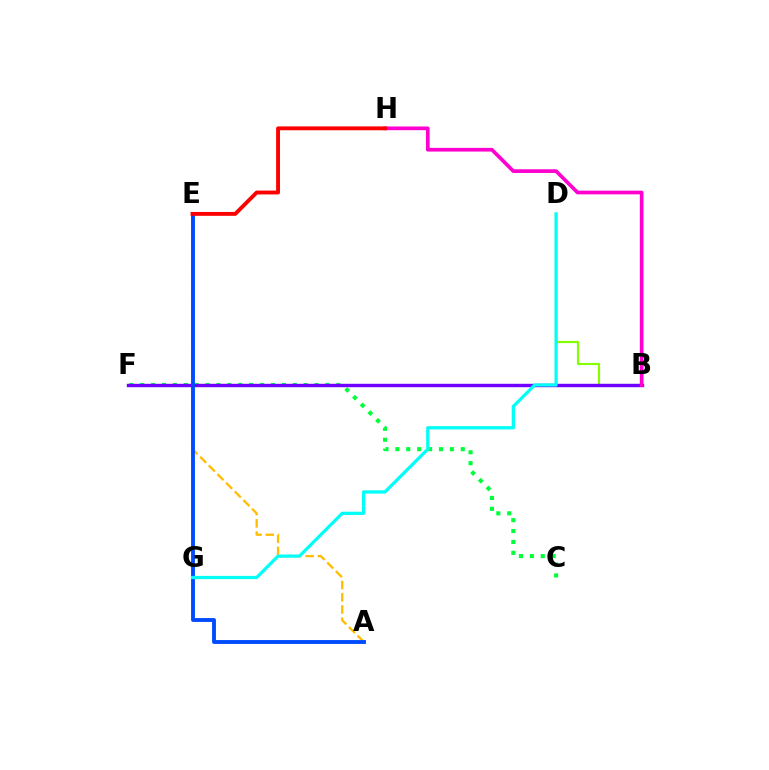{('A', 'E'): [{'color': '#ffbd00', 'line_style': 'dashed', 'thickness': 1.66}, {'color': '#004bff', 'line_style': 'solid', 'thickness': 2.79}], ('B', 'D'): [{'color': '#84ff00', 'line_style': 'solid', 'thickness': 1.56}], ('C', 'F'): [{'color': '#00ff39', 'line_style': 'dotted', 'thickness': 2.96}], ('B', 'F'): [{'color': '#7200ff', 'line_style': 'solid', 'thickness': 2.45}], ('D', 'G'): [{'color': '#00fff6', 'line_style': 'solid', 'thickness': 2.33}], ('B', 'H'): [{'color': '#ff00cf', 'line_style': 'solid', 'thickness': 2.66}], ('E', 'H'): [{'color': '#ff0000', 'line_style': 'solid', 'thickness': 2.79}]}